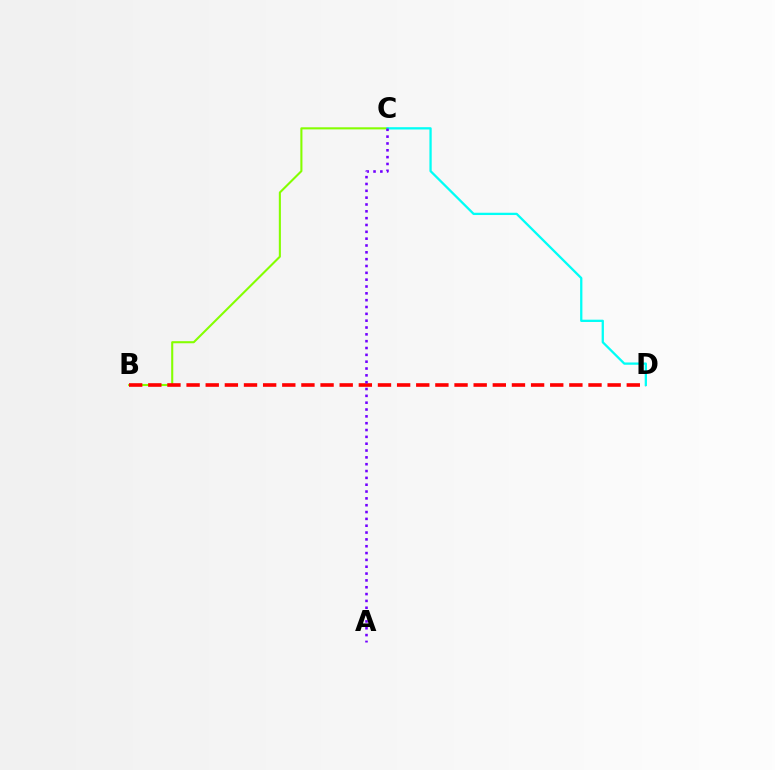{('B', 'C'): [{'color': '#84ff00', 'line_style': 'solid', 'thickness': 1.5}], ('B', 'D'): [{'color': '#ff0000', 'line_style': 'dashed', 'thickness': 2.6}], ('C', 'D'): [{'color': '#00fff6', 'line_style': 'solid', 'thickness': 1.64}], ('A', 'C'): [{'color': '#7200ff', 'line_style': 'dotted', 'thickness': 1.86}]}